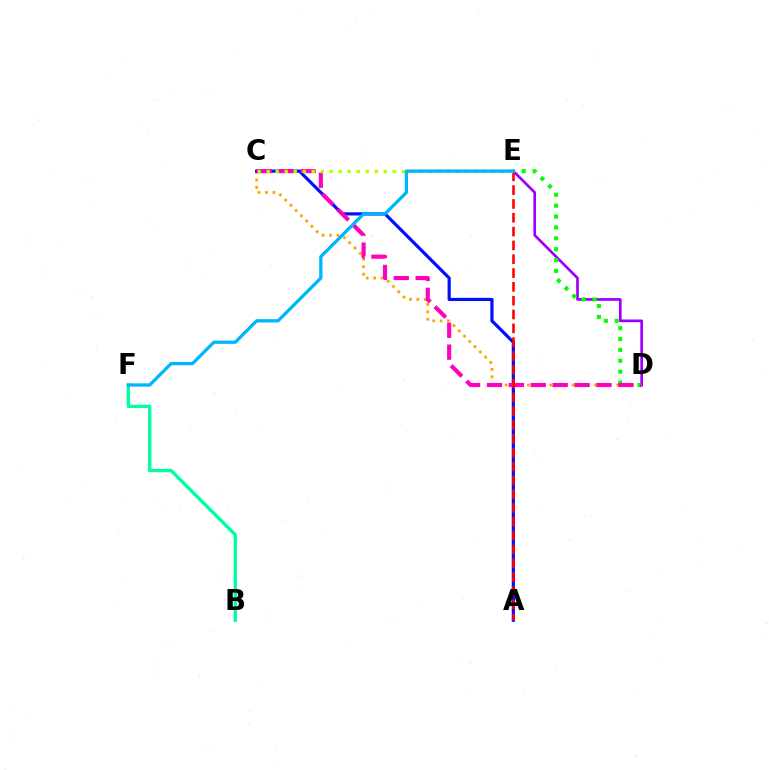{('D', 'E'): [{'color': '#9b00ff', 'line_style': 'solid', 'thickness': 1.93}, {'color': '#08ff00', 'line_style': 'dotted', 'thickness': 2.96}], ('C', 'D'): [{'color': '#ffa500', 'line_style': 'dotted', 'thickness': 2.02}, {'color': '#ff00bd', 'line_style': 'dashed', 'thickness': 2.97}], ('A', 'C'): [{'color': '#0010ff', 'line_style': 'solid', 'thickness': 2.3}], ('A', 'E'): [{'color': '#ff0000', 'line_style': 'dashed', 'thickness': 1.88}], ('B', 'F'): [{'color': '#00ff9d', 'line_style': 'solid', 'thickness': 2.4}], ('C', 'E'): [{'color': '#b3ff00', 'line_style': 'dotted', 'thickness': 2.45}], ('E', 'F'): [{'color': '#00b5ff', 'line_style': 'solid', 'thickness': 2.36}]}